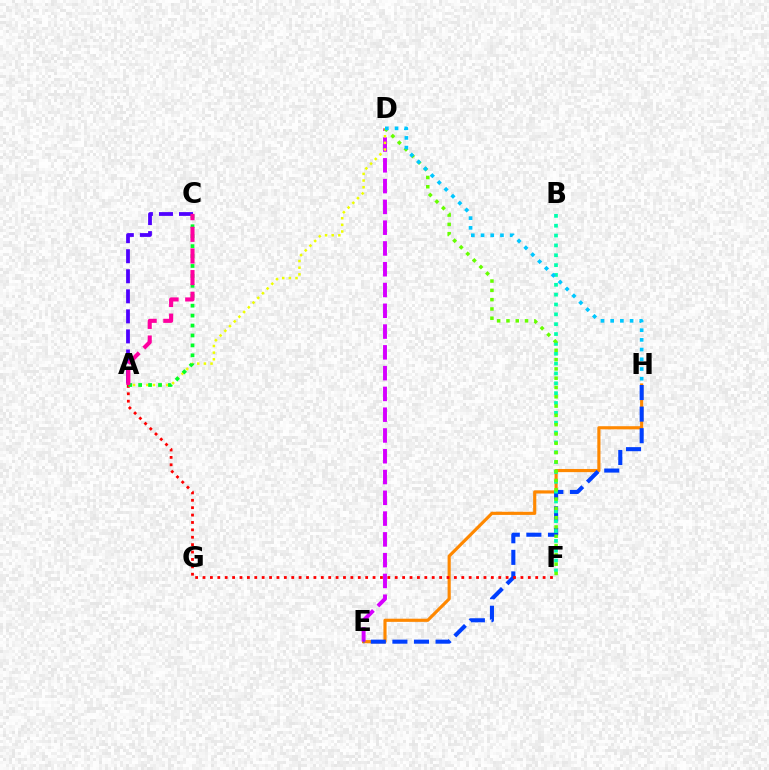{('E', 'H'): [{'color': '#ff8800', 'line_style': 'solid', 'thickness': 2.27}, {'color': '#003fff', 'line_style': 'dashed', 'thickness': 2.93}], ('D', 'E'): [{'color': '#d600ff', 'line_style': 'dashed', 'thickness': 2.82}], ('A', 'D'): [{'color': '#eeff00', 'line_style': 'dotted', 'thickness': 1.81}], ('B', 'F'): [{'color': '#00ffaf', 'line_style': 'dotted', 'thickness': 2.68}], ('D', 'F'): [{'color': '#66ff00', 'line_style': 'dotted', 'thickness': 2.53}], ('D', 'H'): [{'color': '#00c7ff', 'line_style': 'dotted', 'thickness': 2.64}], ('A', 'F'): [{'color': '#ff0000', 'line_style': 'dotted', 'thickness': 2.01}], ('A', 'C'): [{'color': '#00ff27', 'line_style': 'dotted', 'thickness': 2.7}, {'color': '#4f00ff', 'line_style': 'dashed', 'thickness': 2.72}, {'color': '#ff00a0', 'line_style': 'dashed', 'thickness': 2.94}]}